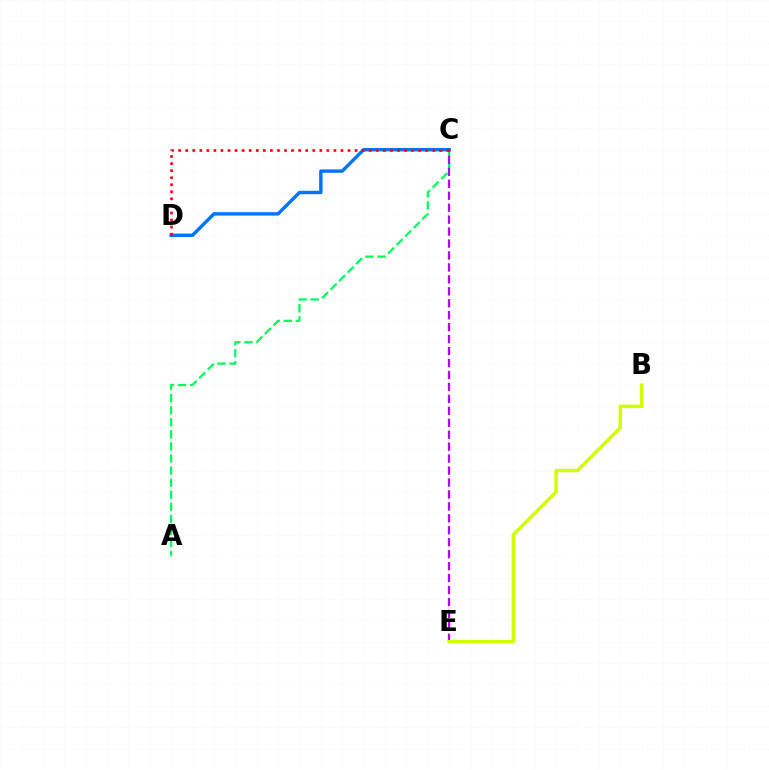{('A', 'C'): [{'color': '#00ff5c', 'line_style': 'dashed', 'thickness': 1.64}], ('C', 'D'): [{'color': '#0074ff', 'line_style': 'solid', 'thickness': 2.46}, {'color': '#ff0000', 'line_style': 'dotted', 'thickness': 1.92}], ('C', 'E'): [{'color': '#b900ff', 'line_style': 'dashed', 'thickness': 1.62}], ('B', 'E'): [{'color': '#d1ff00', 'line_style': 'solid', 'thickness': 2.51}]}